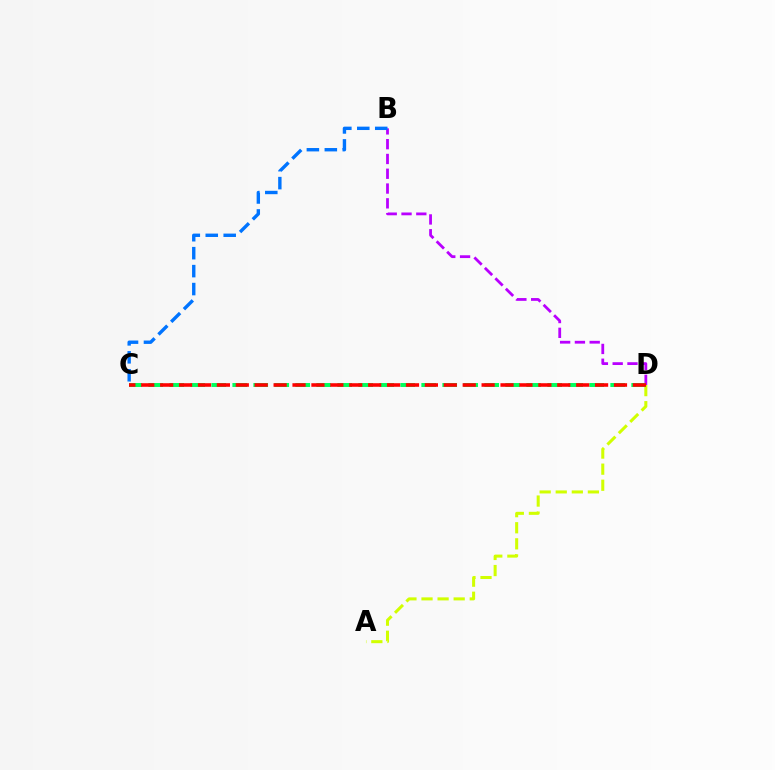{('B', 'D'): [{'color': '#b900ff', 'line_style': 'dashed', 'thickness': 2.01}], ('B', 'C'): [{'color': '#0074ff', 'line_style': 'dashed', 'thickness': 2.44}], ('A', 'D'): [{'color': '#d1ff00', 'line_style': 'dashed', 'thickness': 2.18}], ('C', 'D'): [{'color': '#00ff5c', 'line_style': 'dashed', 'thickness': 2.85}, {'color': '#ff0000', 'line_style': 'dashed', 'thickness': 2.57}]}